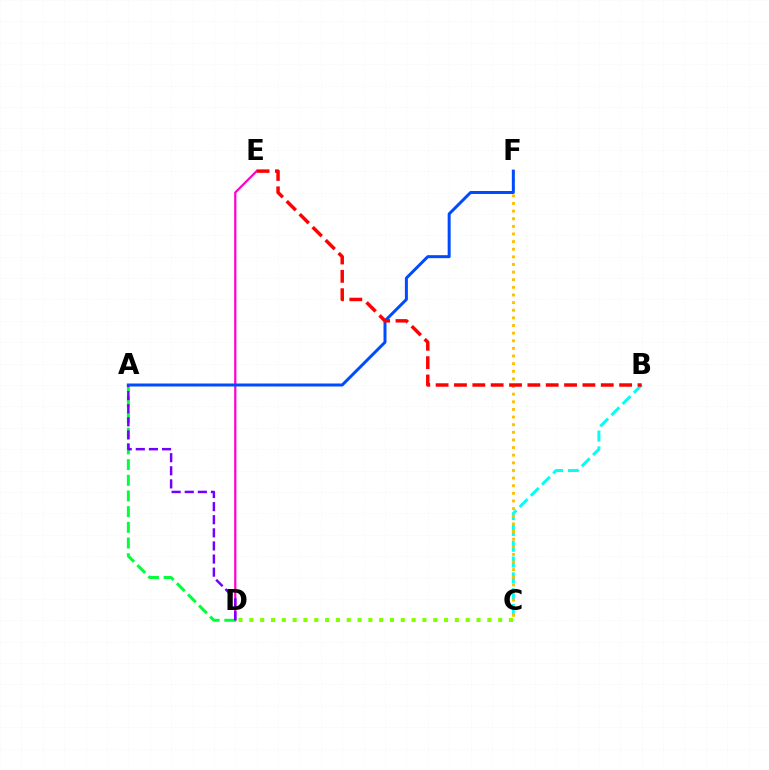{('B', 'C'): [{'color': '#00fff6', 'line_style': 'dashed', 'thickness': 2.15}], ('C', 'F'): [{'color': '#ffbd00', 'line_style': 'dotted', 'thickness': 2.07}], ('D', 'E'): [{'color': '#ff00cf', 'line_style': 'solid', 'thickness': 1.61}], ('A', 'F'): [{'color': '#004bff', 'line_style': 'solid', 'thickness': 2.15}], ('B', 'E'): [{'color': '#ff0000', 'line_style': 'dashed', 'thickness': 2.49}], ('A', 'D'): [{'color': '#00ff39', 'line_style': 'dashed', 'thickness': 2.13}, {'color': '#7200ff', 'line_style': 'dashed', 'thickness': 1.78}], ('C', 'D'): [{'color': '#84ff00', 'line_style': 'dotted', 'thickness': 2.94}]}